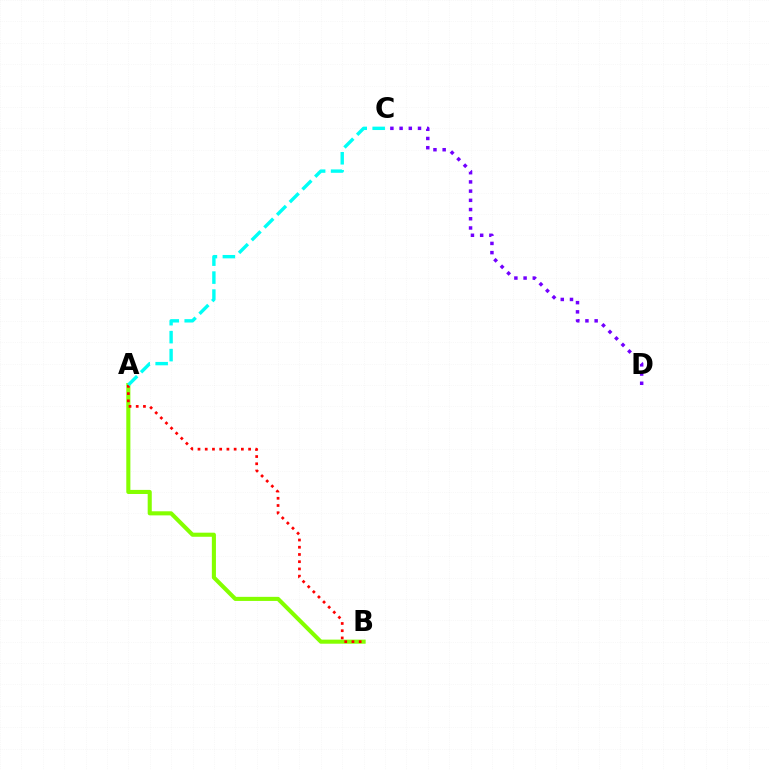{('A', 'B'): [{'color': '#84ff00', 'line_style': 'solid', 'thickness': 2.94}, {'color': '#ff0000', 'line_style': 'dotted', 'thickness': 1.96}], ('C', 'D'): [{'color': '#7200ff', 'line_style': 'dotted', 'thickness': 2.5}], ('A', 'C'): [{'color': '#00fff6', 'line_style': 'dashed', 'thickness': 2.44}]}